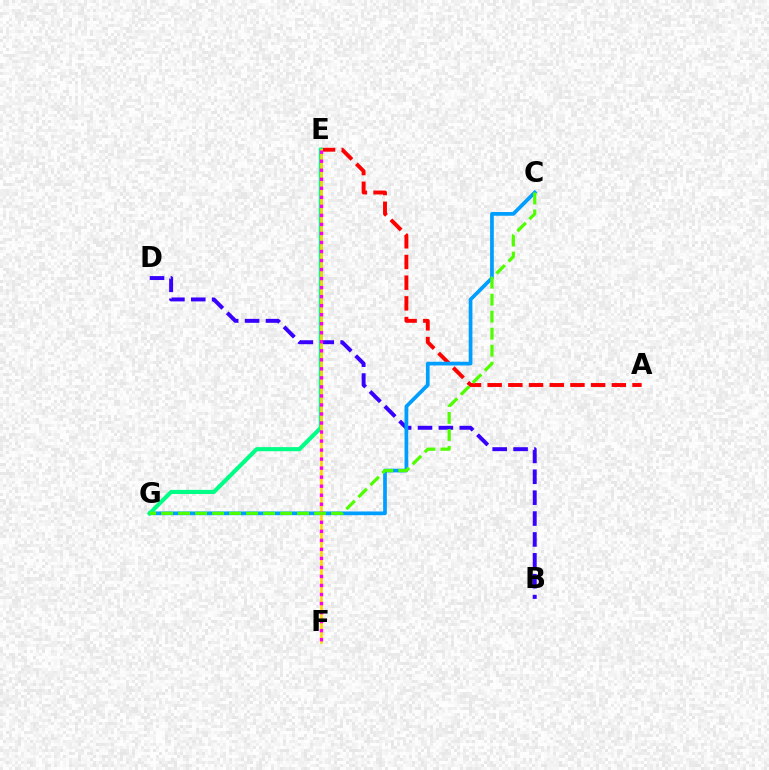{('A', 'E'): [{'color': '#ff0000', 'line_style': 'dashed', 'thickness': 2.81}], ('B', 'D'): [{'color': '#3700ff', 'line_style': 'dashed', 'thickness': 2.84}], ('C', 'G'): [{'color': '#009eff', 'line_style': 'solid', 'thickness': 2.68}, {'color': '#4fff00', 'line_style': 'dashed', 'thickness': 2.31}], ('E', 'G'): [{'color': '#00ff86', 'line_style': 'solid', 'thickness': 2.97}], ('E', 'F'): [{'color': '#ffd500', 'line_style': 'solid', 'thickness': 1.9}, {'color': '#ff00ed', 'line_style': 'dotted', 'thickness': 2.45}]}